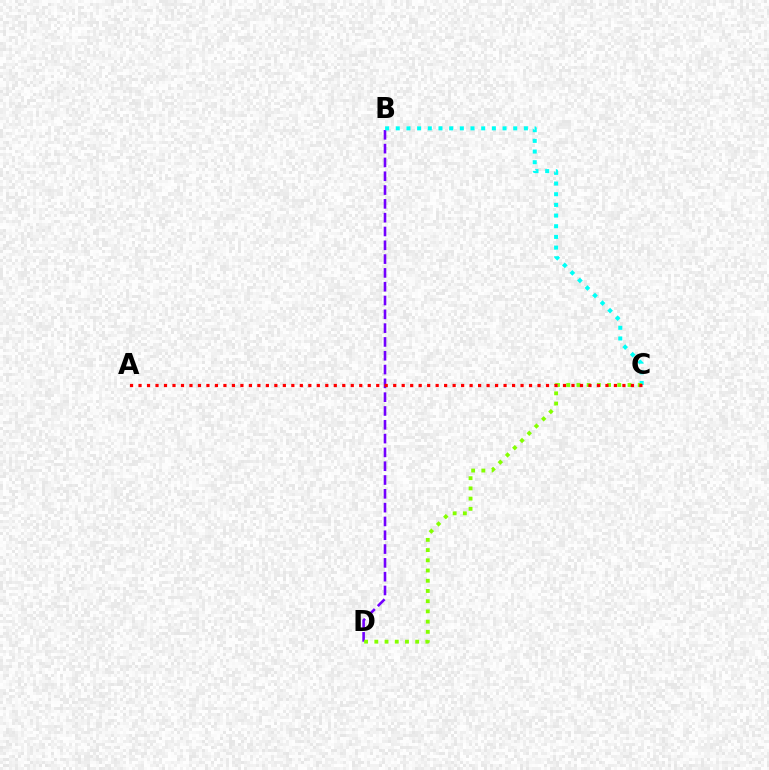{('B', 'D'): [{'color': '#7200ff', 'line_style': 'dashed', 'thickness': 1.88}], ('B', 'C'): [{'color': '#00fff6', 'line_style': 'dotted', 'thickness': 2.9}], ('C', 'D'): [{'color': '#84ff00', 'line_style': 'dotted', 'thickness': 2.78}], ('A', 'C'): [{'color': '#ff0000', 'line_style': 'dotted', 'thickness': 2.31}]}